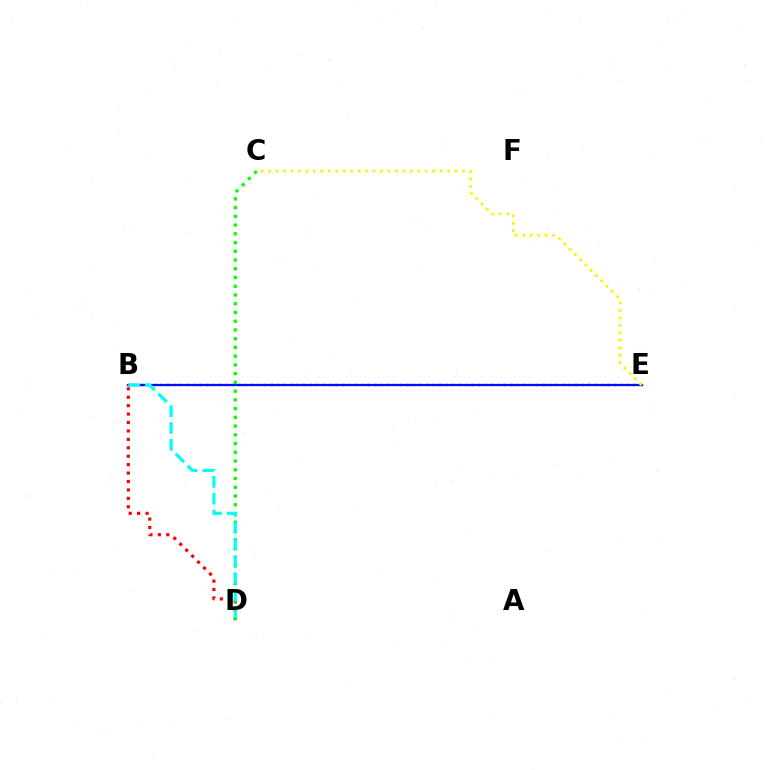{('B', 'D'): [{'color': '#ff0000', 'line_style': 'dotted', 'thickness': 2.29}, {'color': '#00fff6', 'line_style': 'dashed', 'thickness': 2.29}], ('B', 'E'): [{'color': '#ee00ff', 'line_style': 'dotted', 'thickness': 1.76}, {'color': '#0010ff', 'line_style': 'solid', 'thickness': 1.59}], ('C', 'D'): [{'color': '#08ff00', 'line_style': 'dotted', 'thickness': 2.37}], ('C', 'E'): [{'color': '#fcf500', 'line_style': 'dotted', 'thickness': 2.03}]}